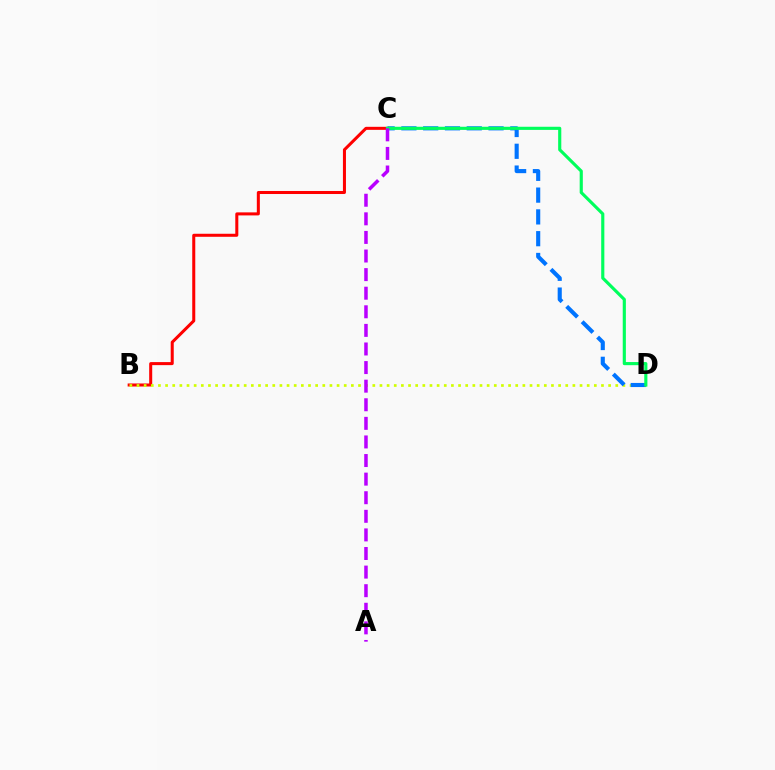{('B', 'C'): [{'color': '#ff0000', 'line_style': 'solid', 'thickness': 2.18}], ('B', 'D'): [{'color': '#d1ff00', 'line_style': 'dotted', 'thickness': 1.94}], ('C', 'D'): [{'color': '#0074ff', 'line_style': 'dashed', 'thickness': 2.96}, {'color': '#00ff5c', 'line_style': 'solid', 'thickness': 2.26}], ('A', 'C'): [{'color': '#b900ff', 'line_style': 'dashed', 'thickness': 2.53}]}